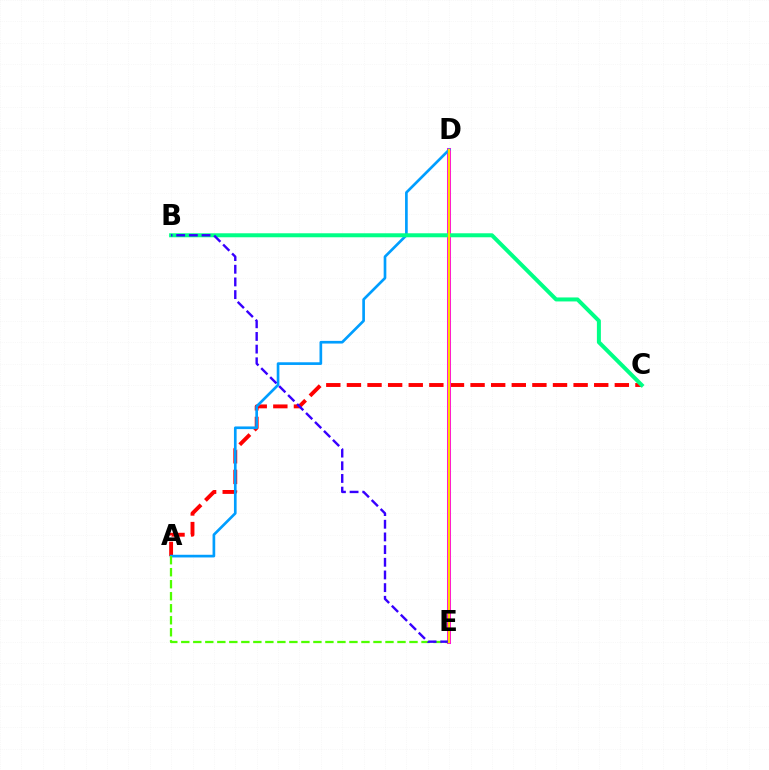{('A', 'C'): [{'color': '#ff0000', 'line_style': 'dashed', 'thickness': 2.8}], ('D', 'E'): [{'color': '#ff00ed', 'line_style': 'solid', 'thickness': 2.89}, {'color': '#ffd500', 'line_style': 'solid', 'thickness': 1.64}], ('A', 'D'): [{'color': '#009eff', 'line_style': 'solid', 'thickness': 1.92}], ('A', 'E'): [{'color': '#4fff00', 'line_style': 'dashed', 'thickness': 1.63}], ('B', 'C'): [{'color': '#00ff86', 'line_style': 'solid', 'thickness': 2.88}], ('B', 'E'): [{'color': '#3700ff', 'line_style': 'dashed', 'thickness': 1.72}]}